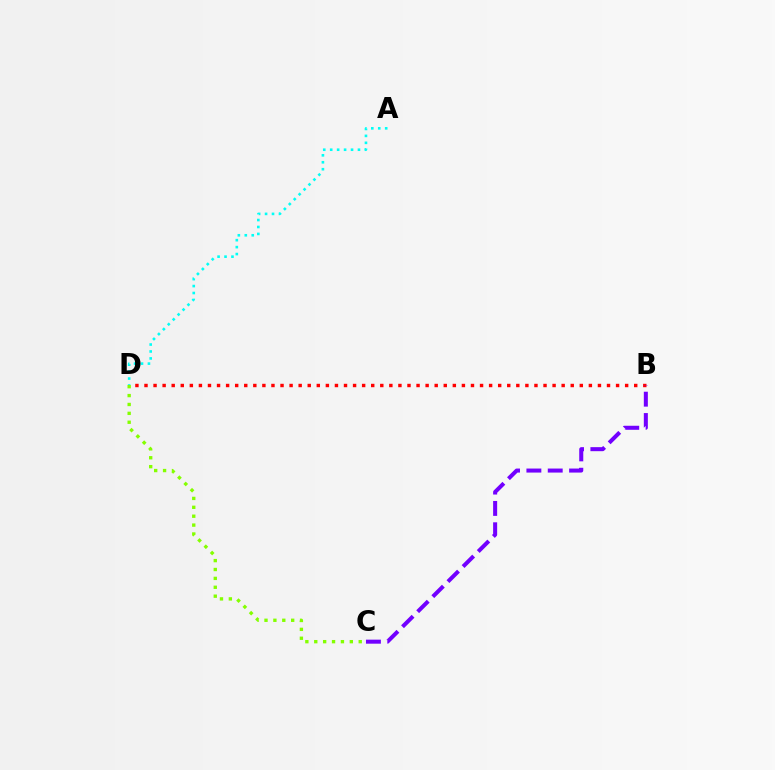{('B', 'D'): [{'color': '#ff0000', 'line_style': 'dotted', 'thickness': 2.46}], ('B', 'C'): [{'color': '#7200ff', 'line_style': 'dashed', 'thickness': 2.9}], ('C', 'D'): [{'color': '#84ff00', 'line_style': 'dotted', 'thickness': 2.42}], ('A', 'D'): [{'color': '#00fff6', 'line_style': 'dotted', 'thickness': 1.89}]}